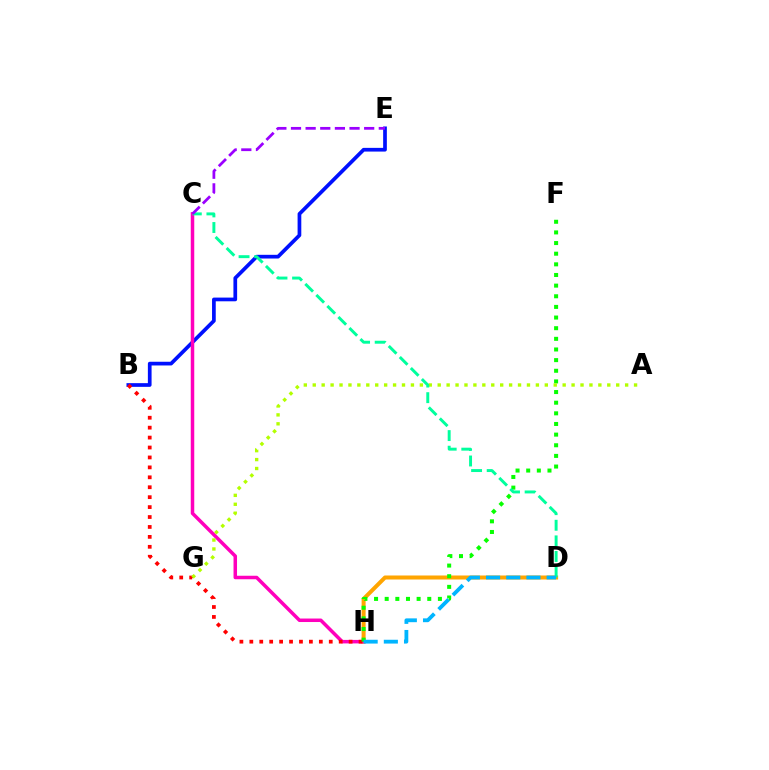{('B', 'E'): [{'color': '#0010ff', 'line_style': 'solid', 'thickness': 2.67}], ('D', 'H'): [{'color': '#ffa500', 'line_style': 'solid', 'thickness': 2.89}, {'color': '#00b5ff', 'line_style': 'dashed', 'thickness': 2.74}], ('C', 'H'): [{'color': '#ff00bd', 'line_style': 'solid', 'thickness': 2.52}], ('B', 'H'): [{'color': '#ff0000', 'line_style': 'dotted', 'thickness': 2.7}], ('F', 'H'): [{'color': '#08ff00', 'line_style': 'dotted', 'thickness': 2.89}], ('A', 'G'): [{'color': '#b3ff00', 'line_style': 'dotted', 'thickness': 2.43}], ('C', 'D'): [{'color': '#00ff9d', 'line_style': 'dashed', 'thickness': 2.12}], ('C', 'E'): [{'color': '#9b00ff', 'line_style': 'dashed', 'thickness': 1.99}]}